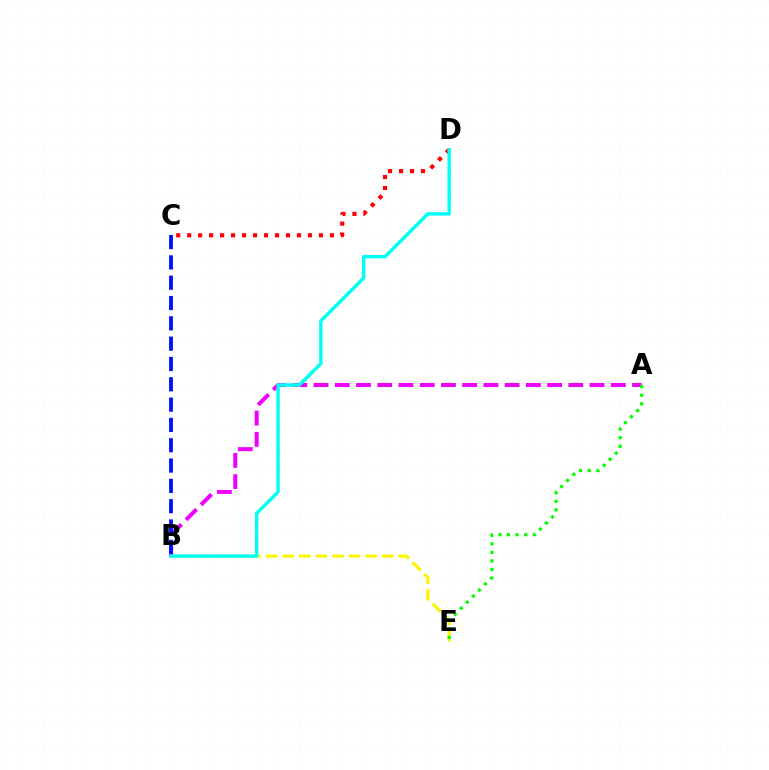{('B', 'E'): [{'color': '#fcf500', 'line_style': 'dashed', 'thickness': 2.25}], ('C', 'D'): [{'color': '#ff0000', 'line_style': 'dotted', 'thickness': 2.98}], ('A', 'B'): [{'color': '#ee00ff', 'line_style': 'dashed', 'thickness': 2.88}], ('B', 'C'): [{'color': '#0010ff', 'line_style': 'dashed', 'thickness': 2.76}], ('A', 'E'): [{'color': '#08ff00', 'line_style': 'dotted', 'thickness': 2.33}], ('B', 'D'): [{'color': '#00fff6', 'line_style': 'solid', 'thickness': 2.47}]}